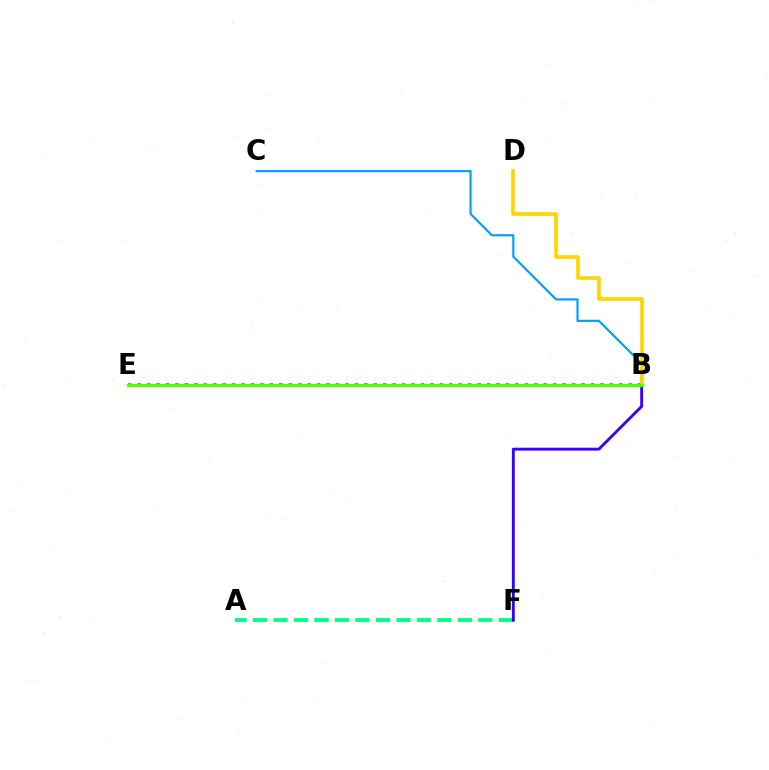{('B', 'C'): [{'color': '#009eff', 'line_style': 'solid', 'thickness': 1.54}], ('A', 'F'): [{'color': '#00ff86', 'line_style': 'dashed', 'thickness': 2.78}], ('B', 'E'): [{'color': '#ff00ed', 'line_style': 'dotted', 'thickness': 2.57}, {'color': '#ff0000', 'line_style': 'solid', 'thickness': 2.06}, {'color': '#4fff00', 'line_style': 'solid', 'thickness': 2.4}], ('B', 'F'): [{'color': '#3700ff', 'line_style': 'solid', 'thickness': 2.09}], ('B', 'D'): [{'color': '#ffd500', 'line_style': 'solid', 'thickness': 2.63}]}